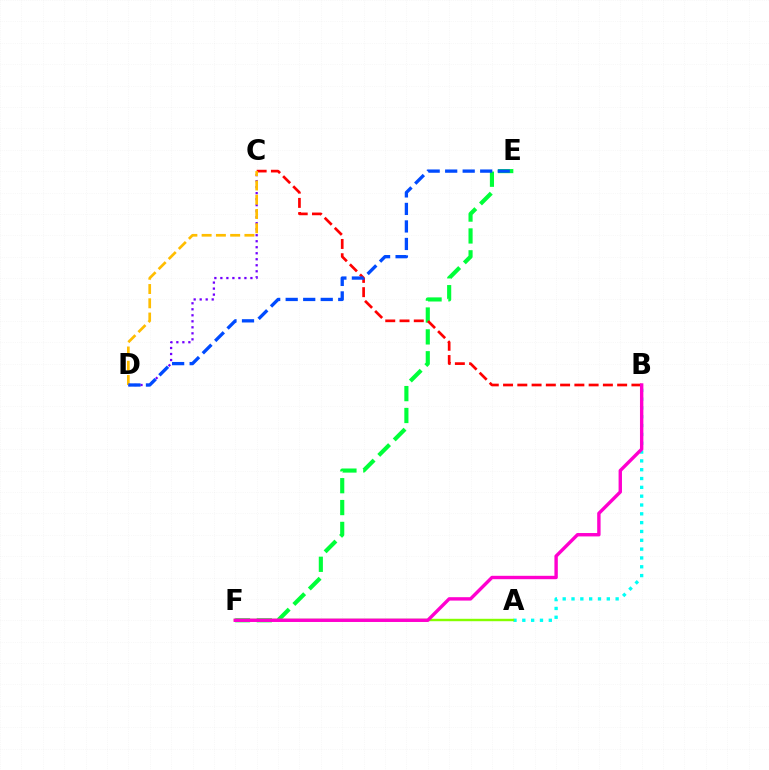{('C', 'D'): [{'color': '#7200ff', 'line_style': 'dotted', 'thickness': 1.63}, {'color': '#ffbd00', 'line_style': 'dashed', 'thickness': 1.94}], ('A', 'B'): [{'color': '#00fff6', 'line_style': 'dotted', 'thickness': 2.4}], ('E', 'F'): [{'color': '#00ff39', 'line_style': 'dashed', 'thickness': 2.97}], ('B', 'C'): [{'color': '#ff0000', 'line_style': 'dashed', 'thickness': 1.94}], ('A', 'F'): [{'color': '#84ff00', 'line_style': 'solid', 'thickness': 1.74}], ('D', 'E'): [{'color': '#004bff', 'line_style': 'dashed', 'thickness': 2.38}], ('B', 'F'): [{'color': '#ff00cf', 'line_style': 'solid', 'thickness': 2.44}]}